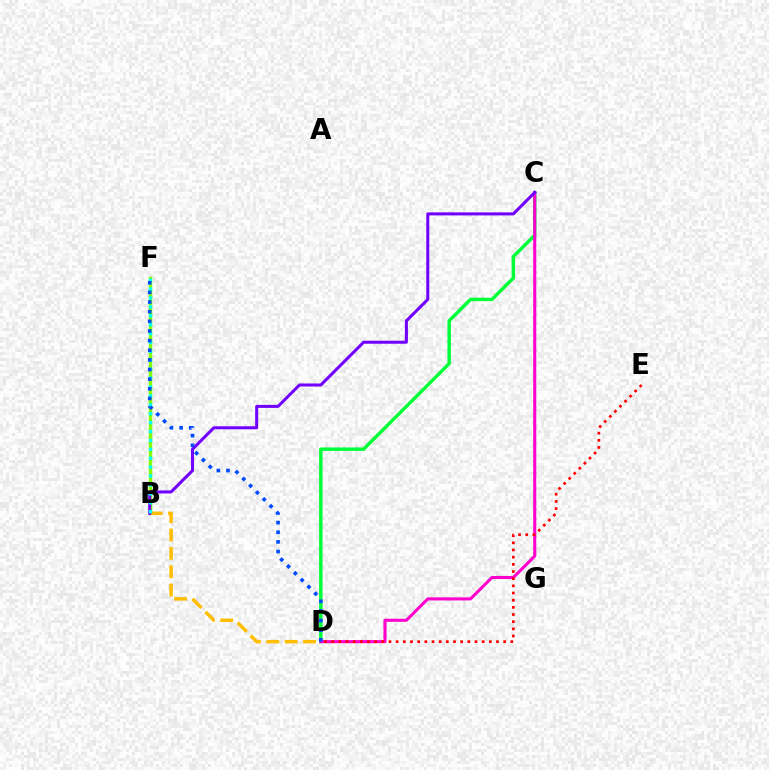{('C', 'D'): [{'color': '#00ff39', 'line_style': 'solid', 'thickness': 2.48}, {'color': '#ff00cf', 'line_style': 'solid', 'thickness': 2.22}], ('B', 'F'): [{'color': '#84ff00', 'line_style': 'solid', 'thickness': 2.48}, {'color': '#00fff6', 'line_style': 'dotted', 'thickness': 2.42}], ('B', 'D'): [{'color': '#ffbd00', 'line_style': 'dashed', 'thickness': 2.49}], ('B', 'C'): [{'color': '#7200ff', 'line_style': 'solid', 'thickness': 2.18}], ('D', 'E'): [{'color': '#ff0000', 'line_style': 'dotted', 'thickness': 1.95}], ('D', 'F'): [{'color': '#004bff', 'line_style': 'dotted', 'thickness': 2.62}]}